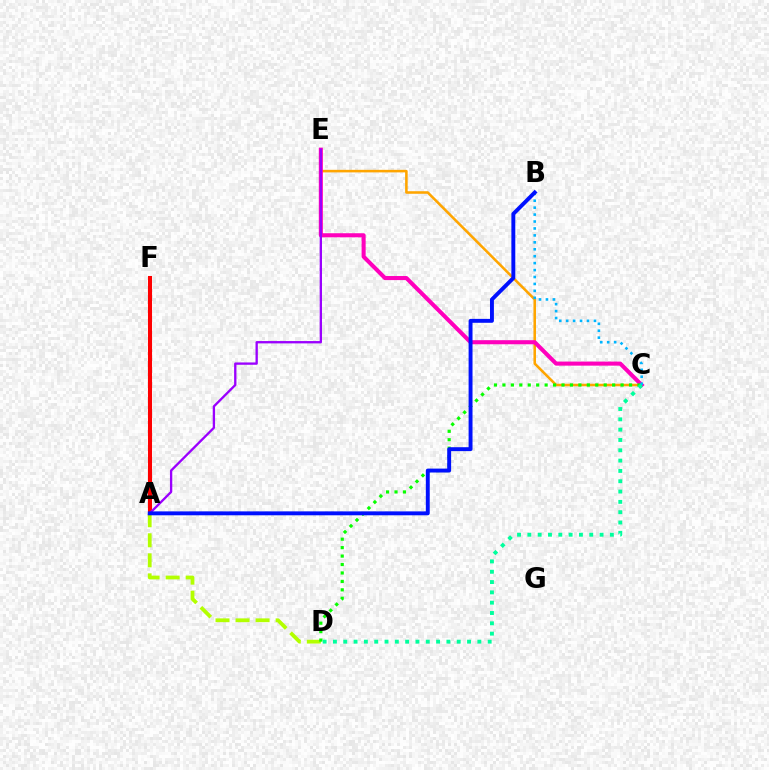{('A', 'D'): [{'color': '#b3ff00', 'line_style': 'dashed', 'thickness': 2.72}], ('C', 'E'): [{'color': '#ffa500', 'line_style': 'solid', 'thickness': 1.84}, {'color': '#ff00bd', 'line_style': 'solid', 'thickness': 2.93}], ('A', 'F'): [{'color': '#ff0000', 'line_style': 'solid', 'thickness': 2.92}], ('C', 'D'): [{'color': '#08ff00', 'line_style': 'dotted', 'thickness': 2.29}, {'color': '#00ff9d', 'line_style': 'dotted', 'thickness': 2.8}], ('B', 'C'): [{'color': '#00b5ff', 'line_style': 'dotted', 'thickness': 1.88}], ('A', 'E'): [{'color': '#9b00ff', 'line_style': 'solid', 'thickness': 1.67}], ('A', 'B'): [{'color': '#0010ff', 'line_style': 'solid', 'thickness': 2.82}]}